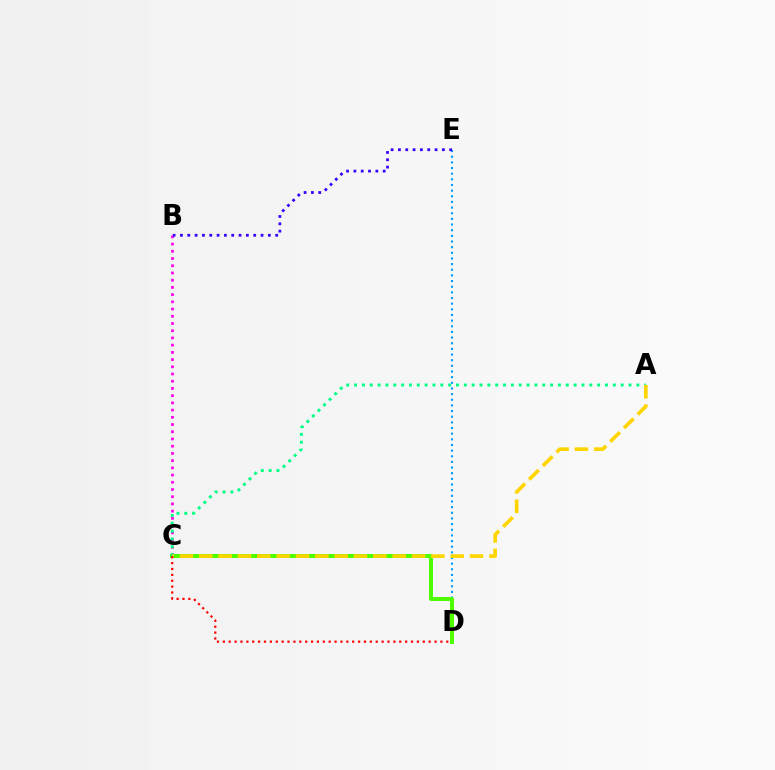{('D', 'E'): [{'color': '#009eff', 'line_style': 'dotted', 'thickness': 1.54}], ('C', 'D'): [{'color': '#4fff00', 'line_style': 'solid', 'thickness': 2.88}, {'color': '#ff0000', 'line_style': 'dotted', 'thickness': 1.6}], ('B', 'C'): [{'color': '#ff00ed', 'line_style': 'dotted', 'thickness': 1.96}], ('A', 'C'): [{'color': '#00ff86', 'line_style': 'dotted', 'thickness': 2.13}, {'color': '#ffd500', 'line_style': 'dashed', 'thickness': 2.63}], ('B', 'E'): [{'color': '#3700ff', 'line_style': 'dotted', 'thickness': 1.99}]}